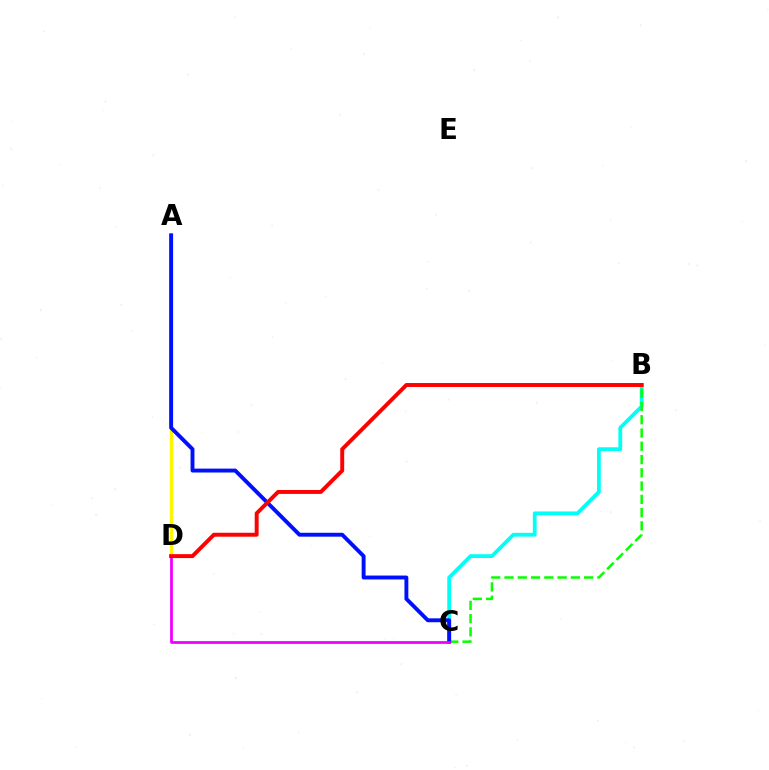{('A', 'D'): [{'color': '#fcf500', 'line_style': 'solid', 'thickness': 2.44}], ('B', 'C'): [{'color': '#00fff6', 'line_style': 'solid', 'thickness': 2.73}, {'color': '#08ff00', 'line_style': 'dashed', 'thickness': 1.8}], ('A', 'C'): [{'color': '#0010ff', 'line_style': 'solid', 'thickness': 2.81}], ('C', 'D'): [{'color': '#ee00ff', 'line_style': 'solid', 'thickness': 1.99}], ('B', 'D'): [{'color': '#ff0000', 'line_style': 'solid', 'thickness': 2.83}]}